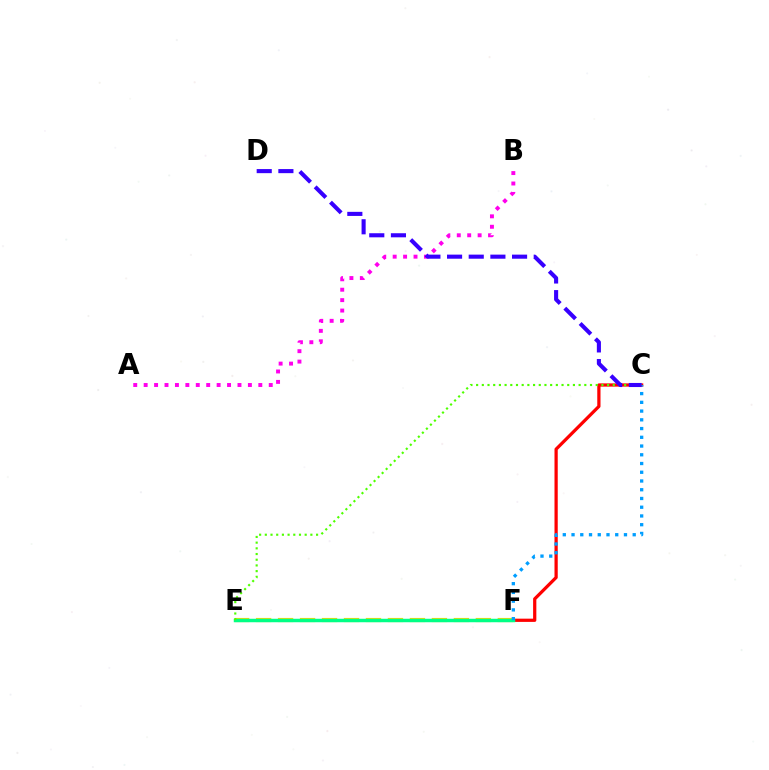{('A', 'B'): [{'color': '#ff00ed', 'line_style': 'dotted', 'thickness': 2.83}], ('C', 'F'): [{'color': '#ff0000', 'line_style': 'solid', 'thickness': 2.33}, {'color': '#009eff', 'line_style': 'dotted', 'thickness': 2.37}], ('E', 'F'): [{'color': '#ffd500', 'line_style': 'dashed', 'thickness': 2.99}, {'color': '#00ff86', 'line_style': 'solid', 'thickness': 2.5}], ('C', 'E'): [{'color': '#4fff00', 'line_style': 'dotted', 'thickness': 1.55}], ('C', 'D'): [{'color': '#3700ff', 'line_style': 'dashed', 'thickness': 2.94}]}